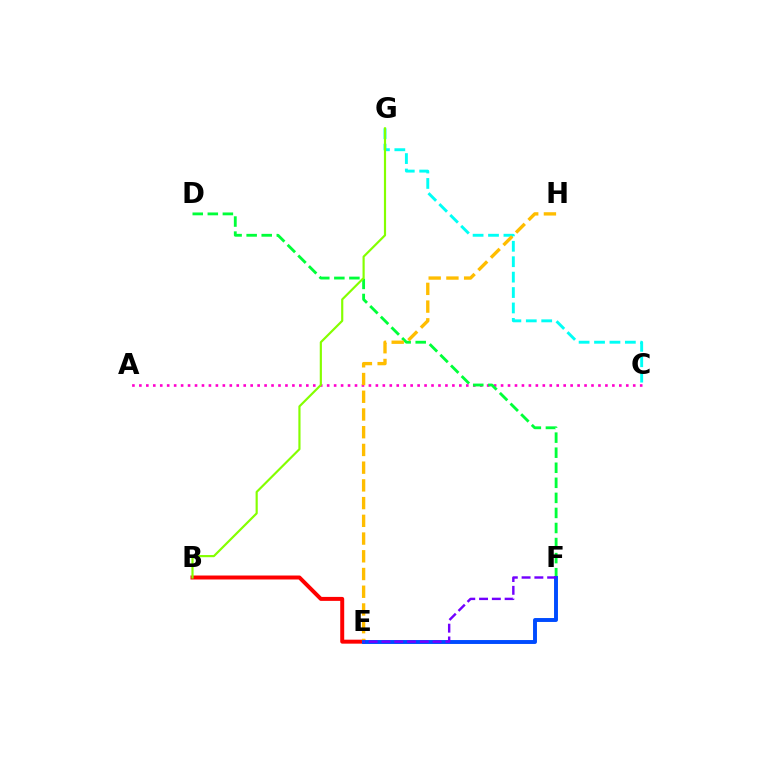{('A', 'C'): [{'color': '#ff00cf', 'line_style': 'dotted', 'thickness': 1.89}], ('D', 'F'): [{'color': '#00ff39', 'line_style': 'dashed', 'thickness': 2.05}], ('C', 'G'): [{'color': '#00fff6', 'line_style': 'dashed', 'thickness': 2.09}], ('B', 'E'): [{'color': '#ff0000', 'line_style': 'solid', 'thickness': 2.86}], ('E', 'H'): [{'color': '#ffbd00', 'line_style': 'dashed', 'thickness': 2.41}], ('E', 'F'): [{'color': '#004bff', 'line_style': 'solid', 'thickness': 2.82}, {'color': '#7200ff', 'line_style': 'dashed', 'thickness': 1.74}], ('B', 'G'): [{'color': '#84ff00', 'line_style': 'solid', 'thickness': 1.56}]}